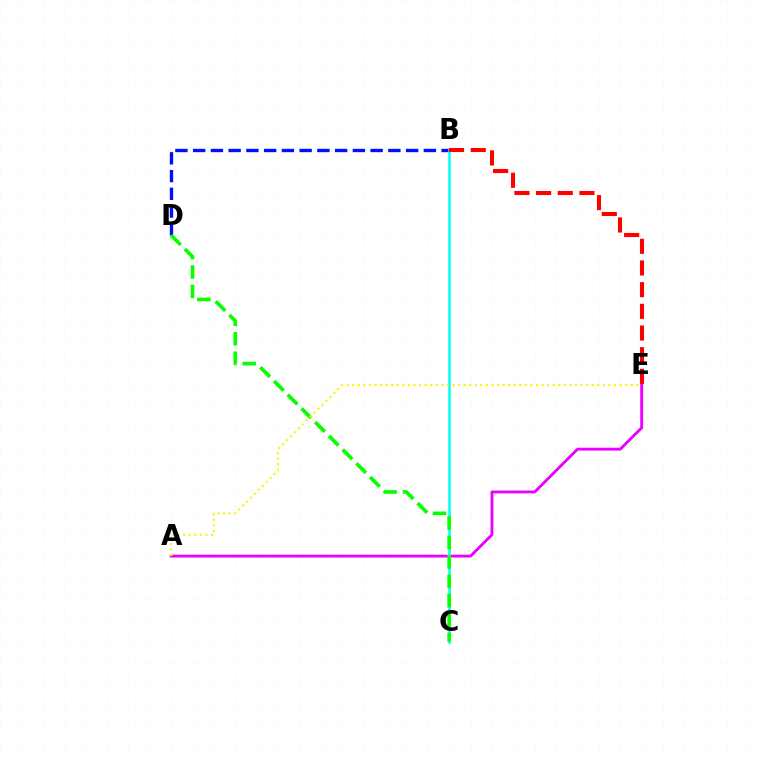{('B', 'D'): [{'color': '#0010ff', 'line_style': 'dashed', 'thickness': 2.41}], ('A', 'E'): [{'color': '#ee00ff', 'line_style': 'solid', 'thickness': 2.07}, {'color': '#fcf500', 'line_style': 'dotted', 'thickness': 1.51}], ('B', 'C'): [{'color': '#00fff6', 'line_style': 'solid', 'thickness': 1.83}], ('C', 'D'): [{'color': '#08ff00', 'line_style': 'dashed', 'thickness': 2.64}], ('B', 'E'): [{'color': '#ff0000', 'line_style': 'dashed', 'thickness': 2.94}]}